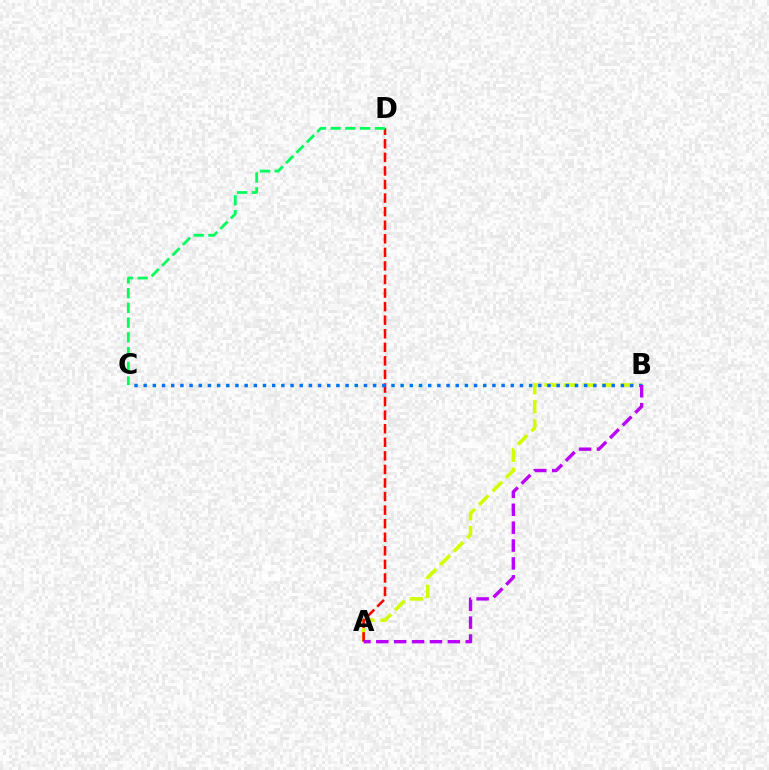{('A', 'B'): [{'color': '#d1ff00', 'line_style': 'dashed', 'thickness': 2.59}, {'color': '#b900ff', 'line_style': 'dashed', 'thickness': 2.43}], ('A', 'D'): [{'color': '#ff0000', 'line_style': 'dashed', 'thickness': 1.84}], ('C', 'D'): [{'color': '#00ff5c', 'line_style': 'dashed', 'thickness': 2.0}], ('B', 'C'): [{'color': '#0074ff', 'line_style': 'dotted', 'thickness': 2.49}]}